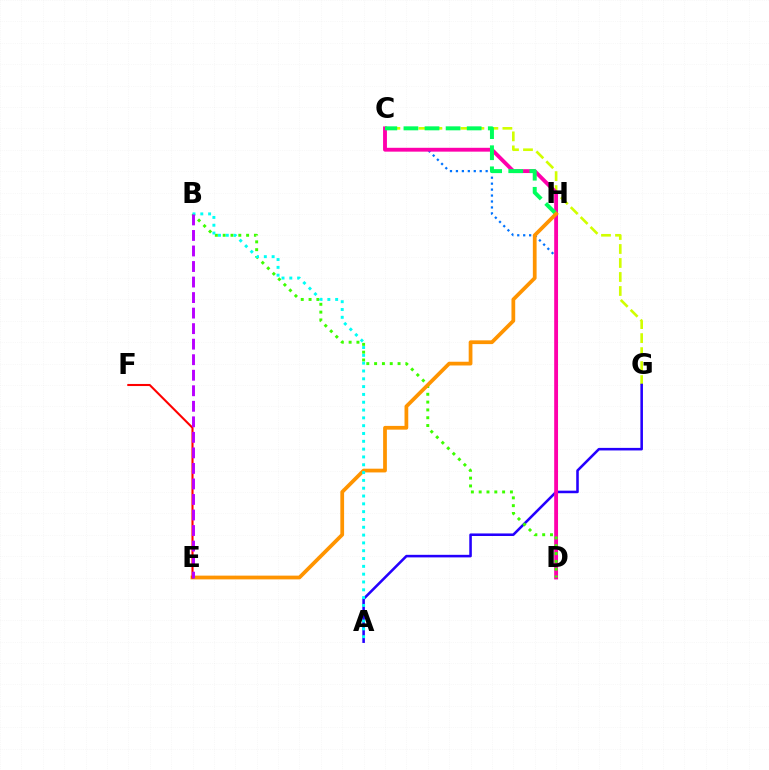{('C', 'D'): [{'color': '#0074ff', 'line_style': 'dotted', 'thickness': 1.62}, {'color': '#ff00ac', 'line_style': 'solid', 'thickness': 2.77}], ('C', 'G'): [{'color': '#d1ff00', 'line_style': 'dashed', 'thickness': 1.9}], ('A', 'G'): [{'color': '#2500ff', 'line_style': 'solid', 'thickness': 1.84}], ('C', 'H'): [{'color': '#00ff5c', 'line_style': 'dashed', 'thickness': 2.86}], ('B', 'D'): [{'color': '#3dff00', 'line_style': 'dotted', 'thickness': 2.12}], ('E', 'H'): [{'color': '#ff9400', 'line_style': 'solid', 'thickness': 2.7}], ('A', 'B'): [{'color': '#00fff6', 'line_style': 'dotted', 'thickness': 2.12}], ('E', 'F'): [{'color': '#ff0000', 'line_style': 'solid', 'thickness': 1.5}], ('B', 'E'): [{'color': '#b900ff', 'line_style': 'dashed', 'thickness': 2.11}]}